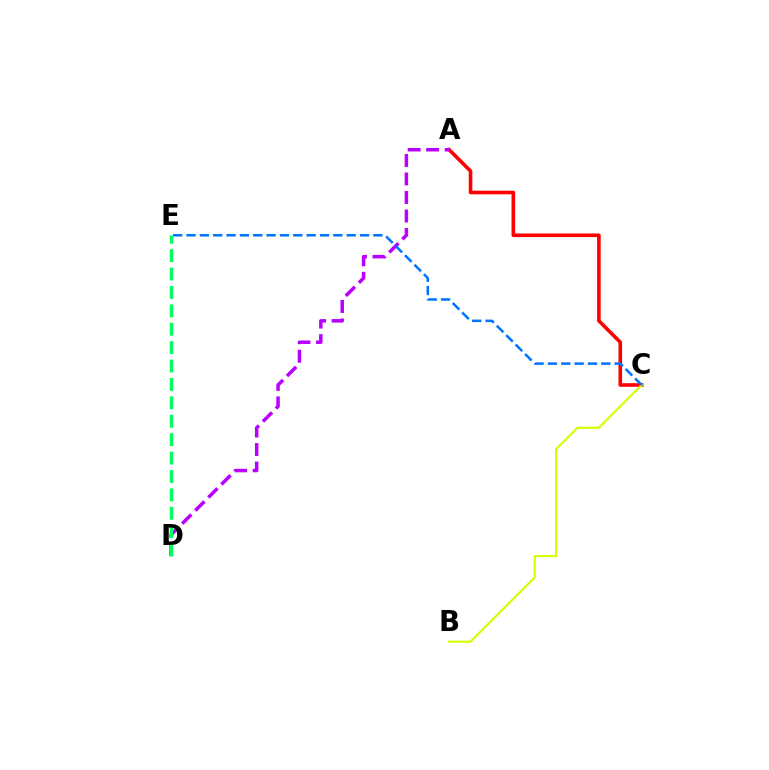{('A', 'C'): [{'color': '#ff0000', 'line_style': 'solid', 'thickness': 2.6}], ('A', 'D'): [{'color': '#b900ff', 'line_style': 'dashed', 'thickness': 2.51}], ('B', 'C'): [{'color': '#d1ff00', 'line_style': 'solid', 'thickness': 1.53}], ('C', 'E'): [{'color': '#0074ff', 'line_style': 'dashed', 'thickness': 1.81}], ('D', 'E'): [{'color': '#00ff5c', 'line_style': 'dashed', 'thickness': 2.5}]}